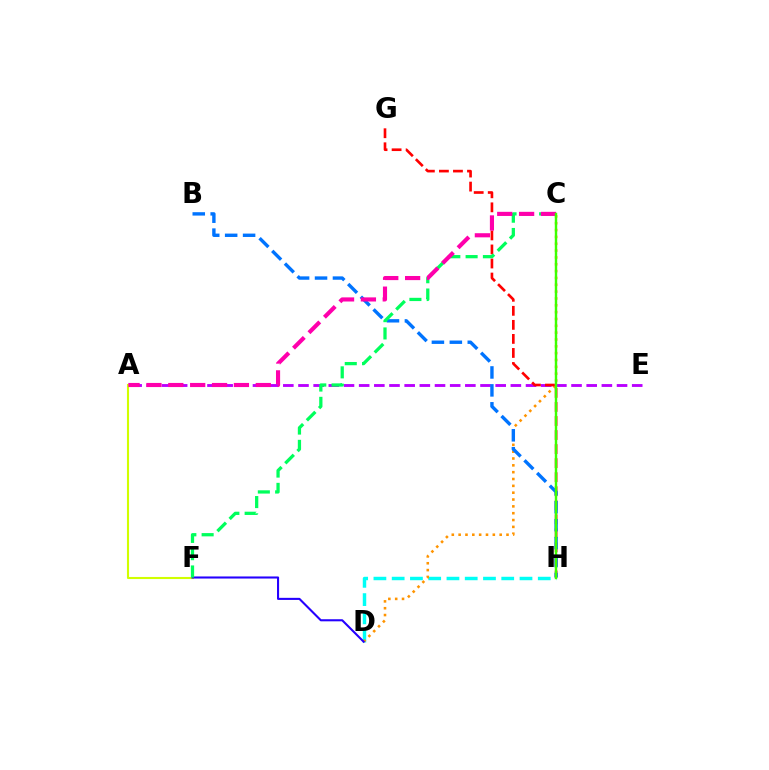{('D', 'H'): [{'color': '#00fff6', 'line_style': 'dashed', 'thickness': 2.48}], ('A', 'E'): [{'color': '#b900ff', 'line_style': 'dashed', 'thickness': 2.06}], ('C', 'D'): [{'color': '#ff9400', 'line_style': 'dotted', 'thickness': 1.86}], ('G', 'H'): [{'color': '#ff0000', 'line_style': 'dashed', 'thickness': 1.91}], ('B', 'H'): [{'color': '#0074ff', 'line_style': 'dashed', 'thickness': 2.44}], ('A', 'F'): [{'color': '#d1ff00', 'line_style': 'solid', 'thickness': 1.51}], ('D', 'F'): [{'color': '#2500ff', 'line_style': 'solid', 'thickness': 1.5}], ('C', 'F'): [{'color': '#00ff5c', 'line_style': 'dashed', 'thickness': 2.35}], ('A', 'C'): [{'color': '#ff00ac', 'line_style': 'dashed', 'thickness': 2.97}], ('C', 'H'): [{'color': '#3dff00', 'line_style': 'solid', 'thickness': 1.74}]}